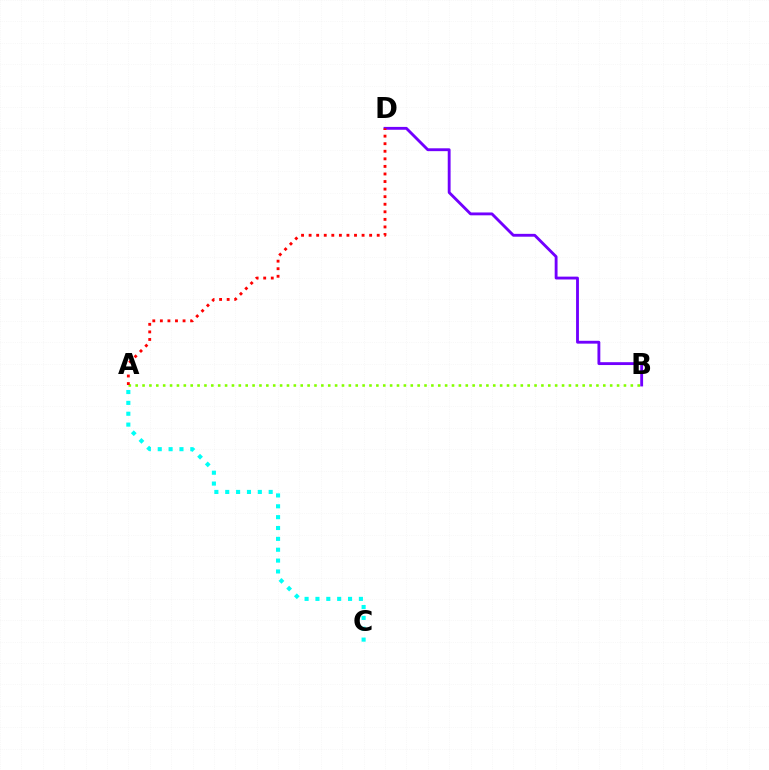{('A', 'C'): [{'color': '#00fff6', 'line_style': 'dotted', 'thickness': 2.95}], ('A', 'B'): [{'color': '#84ff00', 'line_style': 'dotted', 'thickness': 1.87}], ('B', 'D'): [{'color': '#7200ff', 'line_style': 'solid', 'thickness': 2.05}], ('A', 'D'): [{'color': '#ff0000', 'line_style': 'dotted', 'thickness': 2.06}]}